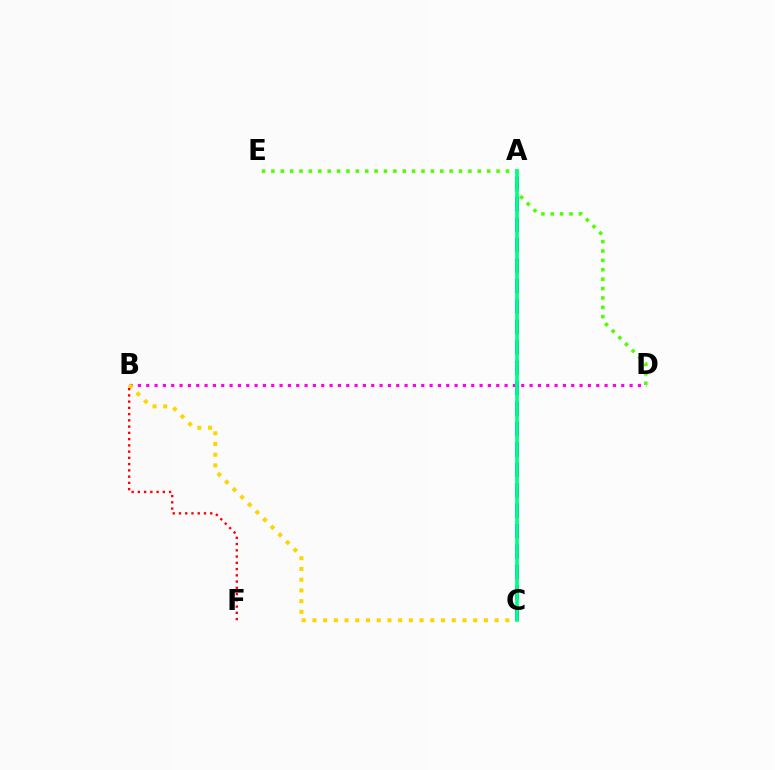{('A', 'C'): [{'color': '#3700ff', 'line_style': 'dashed', 'thickness': 2.78}, {'color': '#009eff', 'line_style': 'dotted', 'thickness': 1.64}, {'color': '#00ff86', 'line_style': 'solid', 'thickness': 2.67}], ('B', 'D'): [{'color': '#ff00ed', 'line_style': 'dotted', 'thickness': 2.26}], ('B', 'C'): [{'color': '#ffd500', 'line_style': 'dotted', 'thickness': 2.91}], ('B', 'F'): [{'color': '#ff0000', 'line_style': 'dotted', 'thickness': 1.7}], ('D', 'E'): [{'color': '#4fff00', 'line_style': 'dotted', 'thickness': 2.55}]}